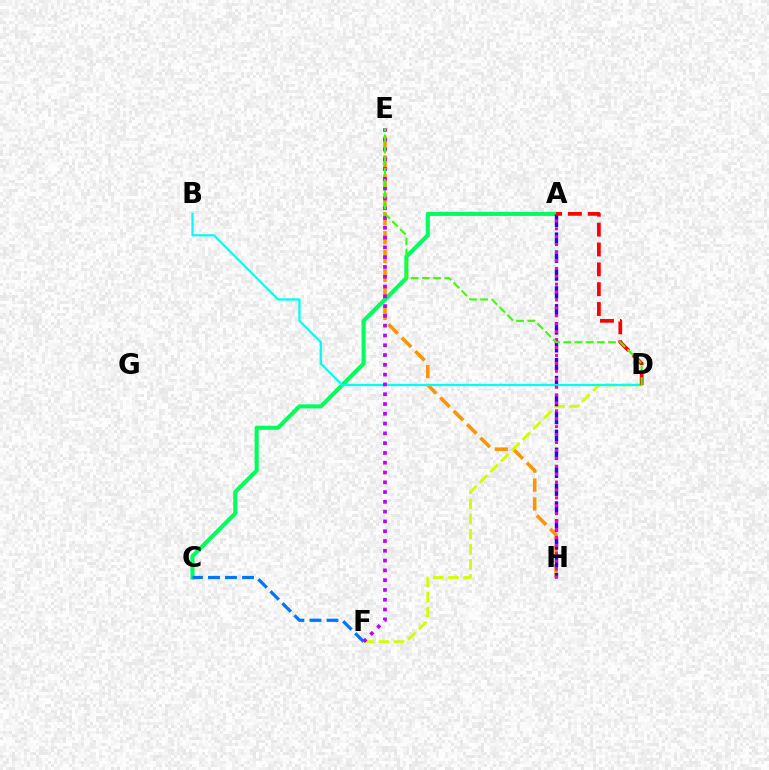{('E', 'H'): [{'color': '#ff9400', 'line_style': 'dashed', 'thickness': 2.57}], ('A', 'C'): [{'color': '#00ff5c', 'line_style': 'solid', 'thickness': 2.95}], ('D', 'F'): [{'color': '#d1ff00', 'line_style': 'dashed', 'thickness': 2.06}], ('C', 'F'): [{'color': '#0074ff', 'line_style': 'dashed', 'thickness': 2.31}], ('A', 'H'): [{'color': '#2500ff', 'line_style': 'dashed', 'thickness': 2.44}, {'color': '#ff00ac', 'line_style': 'dotted', 'thickness': 2.15}], ('B', 'D'): [{'color': '#00fff6', 'line_style': 'solid', 'thickness': 1.61}], ('E', 'F'): [{'color': '#b900ff', 'line_style': 'dotted', 'thickness': 2.66}], ('A', 'D'): [{'color': '#ff0000', 'line_style': 'dashed', 'thickness': 2.7}], ('D', 'E'): [{'color': '#3dff00', 'line_style': 'dashed', 'thickness': 1.52}]}